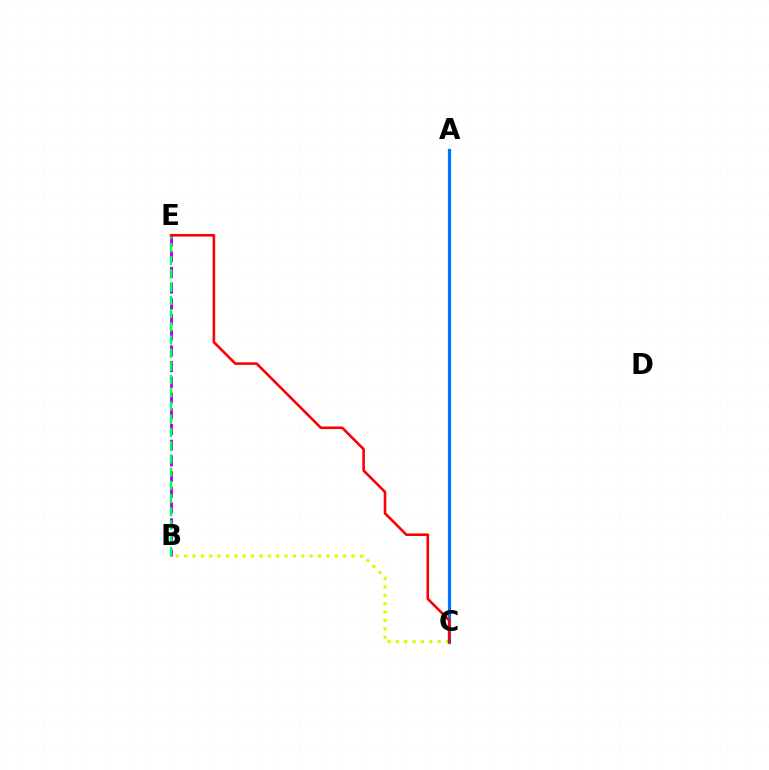{('A', 'C'): [{'color': '#0074ff', 'line_style': 'solid', 'thickness': 2.3}], ('B', 'E'): [{'color': '#b900ff', 'line_style': 'dashed', 'thickness': 2.13}, {'color': '#00ff5c', 'line_style': 'dashed', 'thickness': 1.79}], ('B', 'C'): [{'color': '#d1ff00', 'line_style': 'dotted', 'thickness': 2.28}], ('C', 'E'): [{'color': '#ff0000', 'line_style': 'solid', 'thickness': 1.88}]}